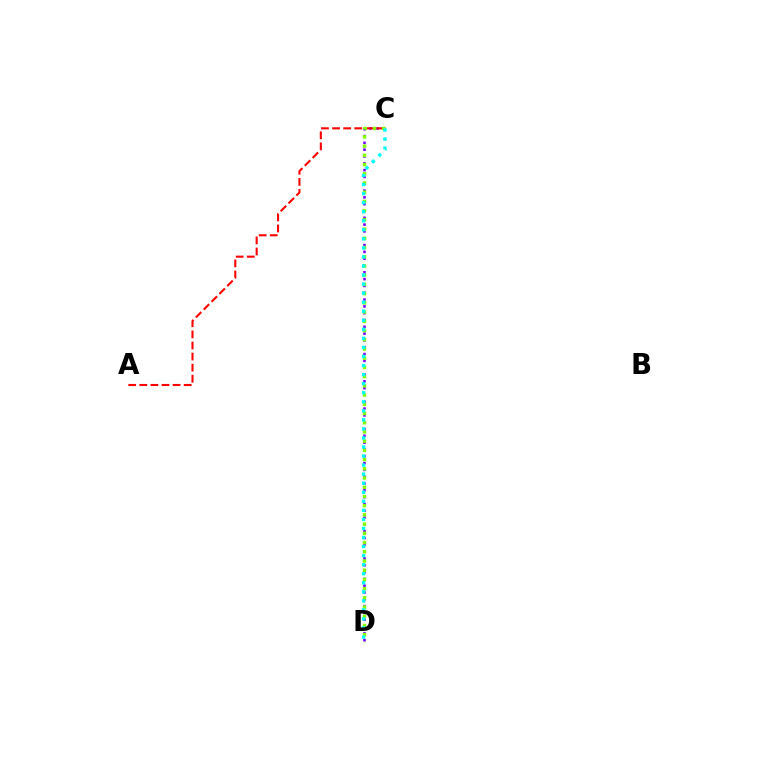{('C', 'D'): [{'color': '#7200ff', 'line_style': 'dotted', 'thickness': 1.85}, {'color': '#84ff00', 'line_style': 'dotted', 'thickness': 2.5}, {'color': '#00fff6', 'line_style': 'dotted', 'thickness': 2.46}], ('A', 'C'): [{'color': '#ff0000', 'line_style': 'dashed', 'thickness': 1.51}]}